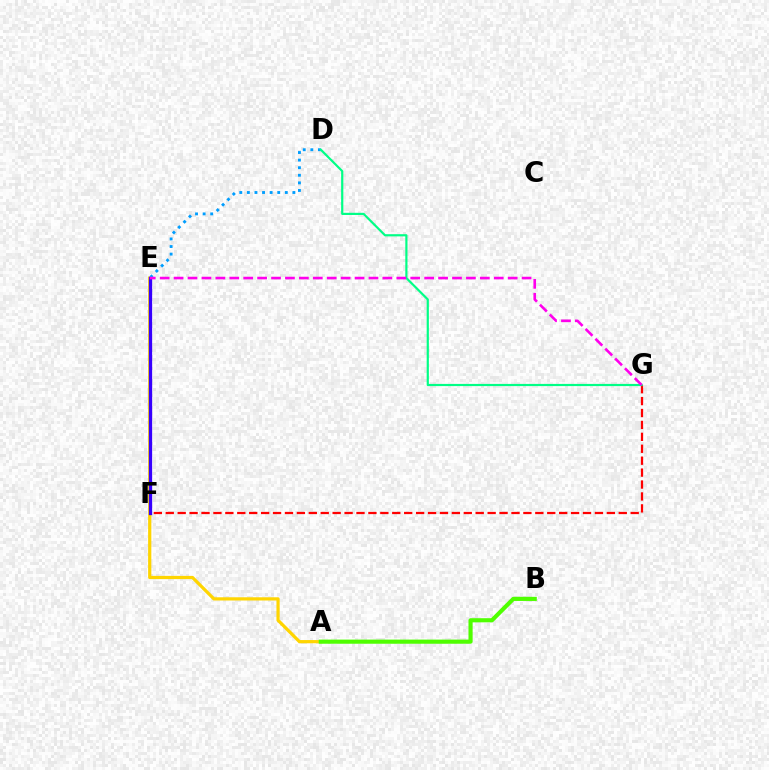{('A', 'E'): [{'color': '#ffd500', 'line_style': 'solid', 'thickness': 2.31}], ('E', 'F'): [{'color': '#3700ff', 'line_style': 'solid', 'thickness': 2.36}], ('D', 'E'): [{'color': '#009eff', 'line_style': 'dotted', 'thickness': 2.06}], ('F', 'G'): [{'color': '#ff0000', 'line_style': 'dashed', 'thickness': 1.62}], ('A', 'B'): [{'color': '#4fff00', 'line_style': 'solid', 'thickness': 2.98}], ('D', 'G'): [{'color': '#00ff86', 'line_style': 'solid', 'thickness': 1.57}], ('E', 'G'): [{'color': '#ff00ed', 'line_style': 'dashed', 'thickness': 1.89}]}